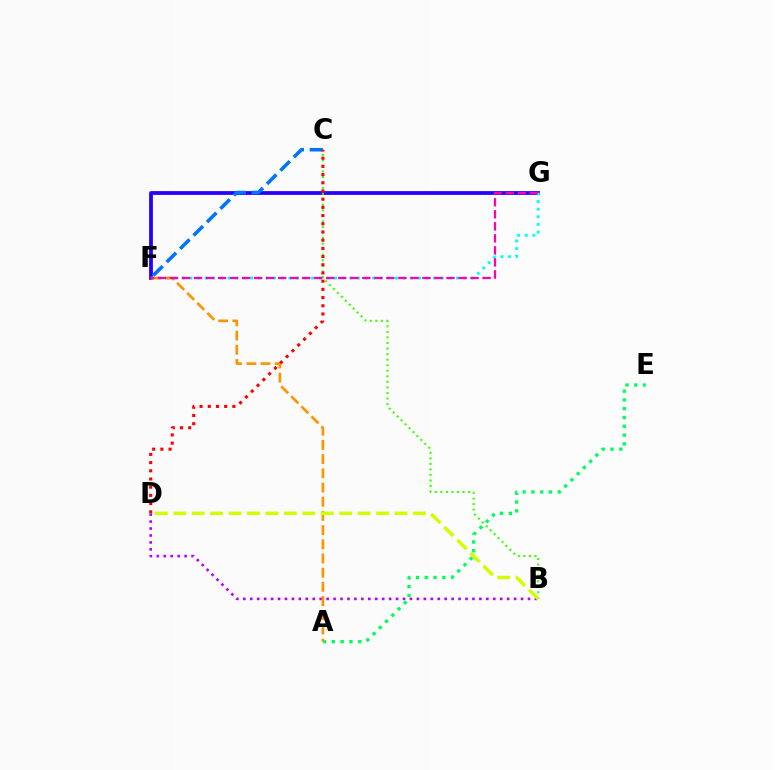{('F', 'G'): [{'color': '#2500ff', 'line_style': 'solid', 'thickness': 2.72}, {'color': '#00fff6', 'line_style': 'dotted', 'thickness': 2.07}, {'color': '#ff00ac', 'line_style': 'dashed', 'thickness': 1.63}], ('A', 'E'): [{'color': '#00ff5c', 'line_style': 'dotted', 'thickness': 2.39}], ('C', 'F'): [{'color': '#0074ff', 'line_style': 'dashed', 'thickness': 2.57}], ('B', 'D'): [{'color': '#b900ff', 'line_style': 'dotted', 'thickness': 1.89}, {'color': '#d1ff00', 'line_style': 'dashed', 'thickness': 2.51}], ('B', 'C'): [{'color': '#3dff00', 'line_style': 'dotted', 'thickness': 1.51}], ('A', 'F'): [{'color': '#ff9400', 'line_style': 'dashed', 'thickness': 1.93}], ('C', 'D'): [{'color': '#ff0000', 'line_style': 'dotted', 'thickness': 2.23}]}